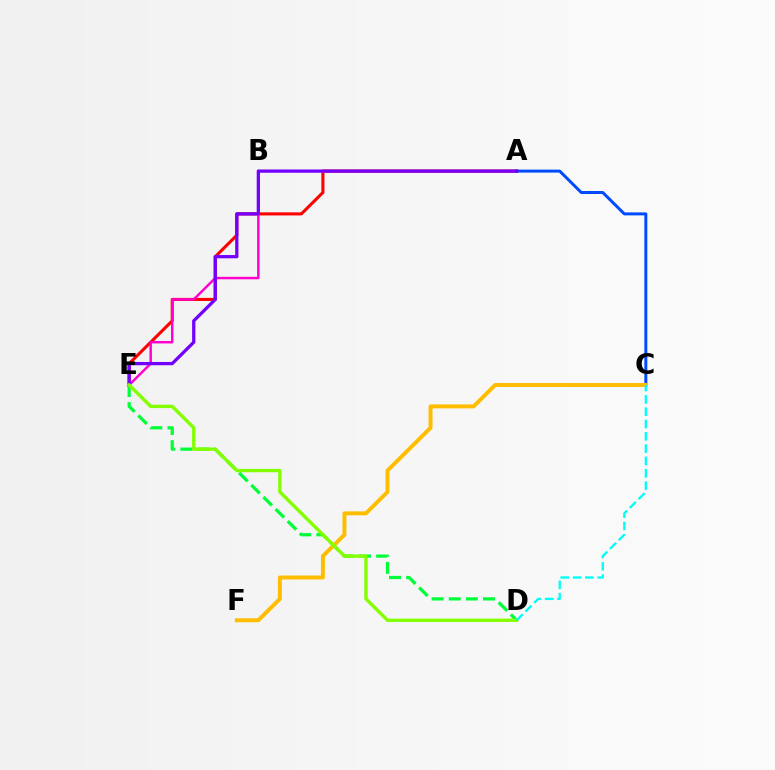{('D', 'E'): [{'color': '#00ff39', 'line_style': 'dashed', 'thickness': 2.33}, {'color': '#84ff00', 'line_style': 'solid', 'thickness': 2.42}], ('A', 'E'): [{'color': '#ff0000', 'line_style': 'solid', 'thickness': 2.22}, {'color': '#7200ff', 'line_style': 'solid', 'thickness': 2.35}], ('A', 'C'): [{'color': '#004bff', 'line_style': 'solid', 'thickness': 2.15}], ('C', 'F'): [{'color': '#ffbd00', 'line_style': 'solid', 'thickness': 2.84}], ('B', 'E'): [{'color': '#ff00cf', 'line_style': 'solid', 'thickness': 1.77}], ('C', 'D'): [{'color': '#00fff6', 'line_style': 'dashed', 'thickness': 1.67}]}